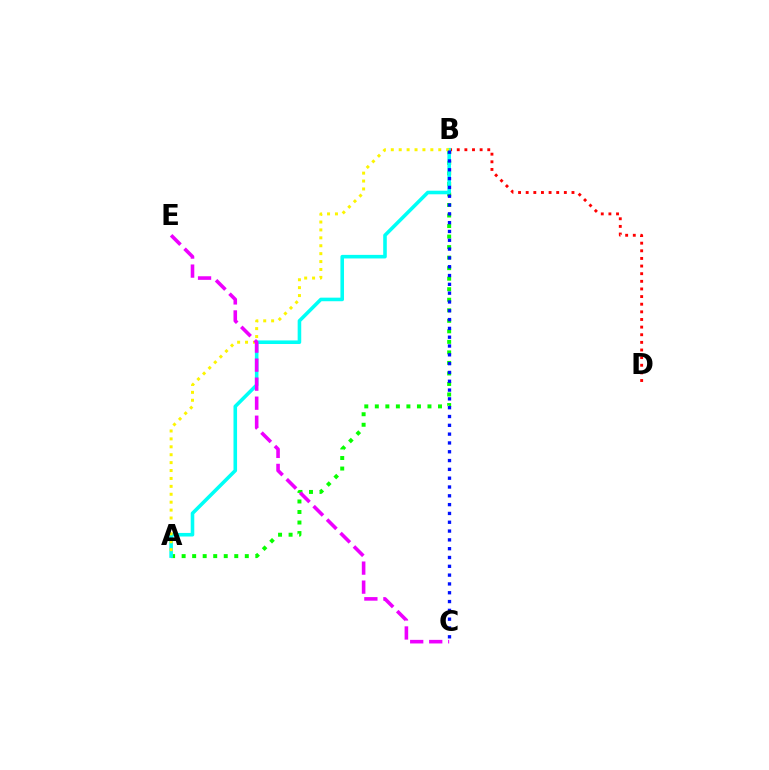{('A', 'B'): [{'color': '#08ff00', 'line_style': 'dotted', 'thickness': 2.86}, {'color': '#00fff6', 'line_style': 'solid', 'thickness': 2.58}, {'color': '#fcf500', 'line_style': 'dotted', 'thickness': 2.15}], ('B', 'D'): [{'color': '#ff0000', 'line_style': 'dotted', 'thickness': 2.07}], ('C', 'E'): [{'color': '#ee00ff', 'line_style': 'dashed', 'thickness': 2.58}], ('B', 'C'): [{'color': '#0010ff', 'line_style': 'dotted', 'thickness': 2.39}]}